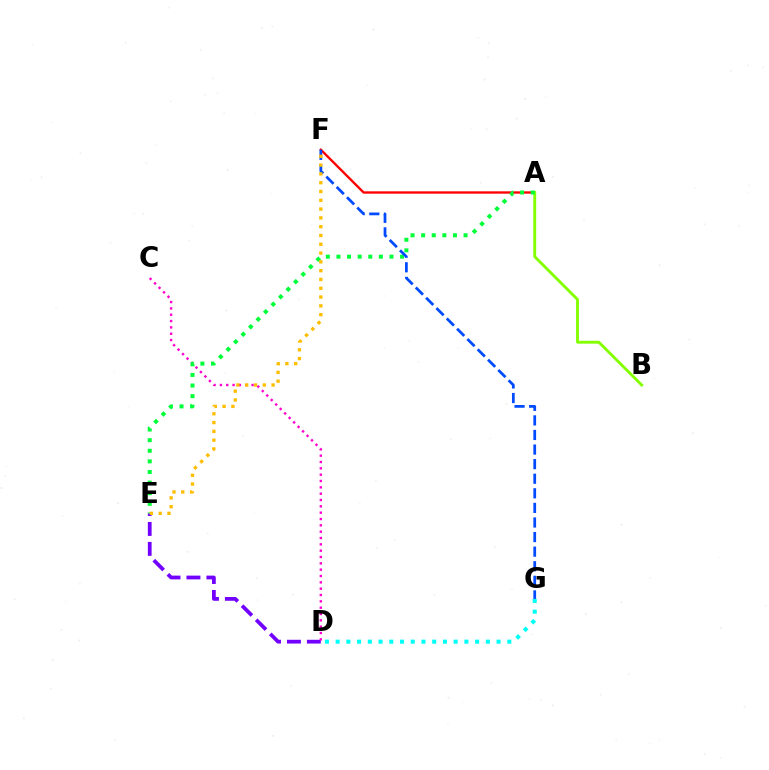{('A', 'F'): [{'color': '#ff0000', 'line_style': 'solid', 'thickness': 1.69}], ('D', 'E'): [{'color': '#7200ff', 'line_style': 'dashed', 'thickness': 2.71}], ('A', 'B'): [{'color': '#84ff00', 'line_style': 'solid', 'thickness': 2.07}], ('C', 'D'): [{'color': '#ff00cf', 'line_style': 'dotted', 'thickness': 1.72}], ('D', 'G'): [{'color': '#00fff6', 'line_style': 'dotted', 'thickness': 2.91}], ('A', 'E'): [{'color': '#00ff39', 'line_style': 'dotted', 'thickness': 2.88}], ('F', 'G'): [{'color': '#004bff', 'line_style': 'dashed', 'thickness': 1.98}], ('E', 'F'): [{'color': '#ffbd00', 'line_style': 'dotted', 'thickness': 2.39}]}